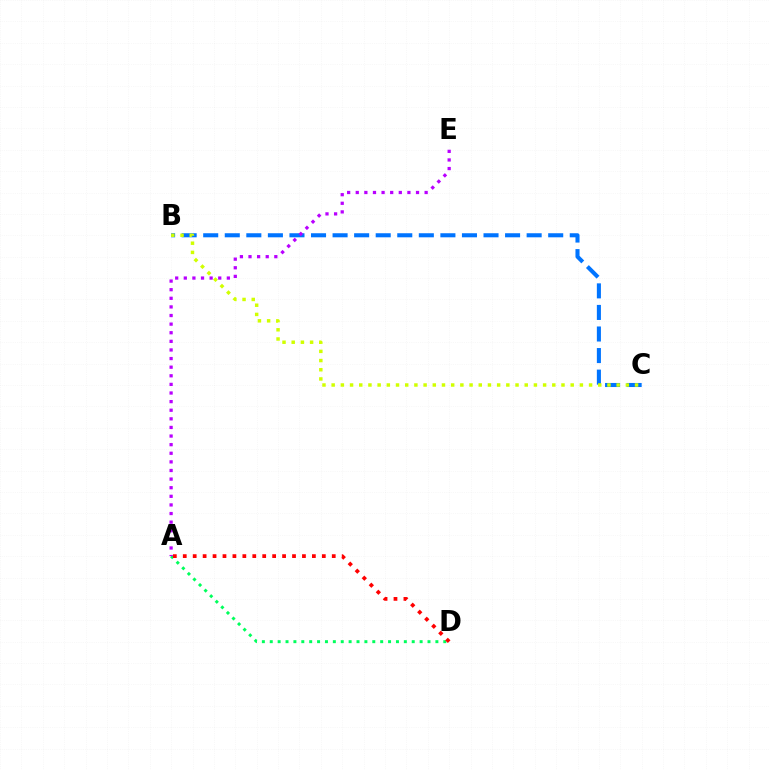{('A', 'D'): [{'color': '#00ff5c', 'line_style': 'dotted', 'thickness': 2.14}, {'color': '#ff0000', 'line_style': 'dotted', 'thickness': 2.7}], ('B', 'C'): [{'color': '#0074ff', 'line_style': 'dashed', 'thickness': 2.93}, {'color': '#d1ff00', 'line_style': 'dotted', 'thickness': 2.5}], ('A', 'E'): [{'color': '#b900ff', 'line_style': 'dotted', 'thickness': 2.34}]}